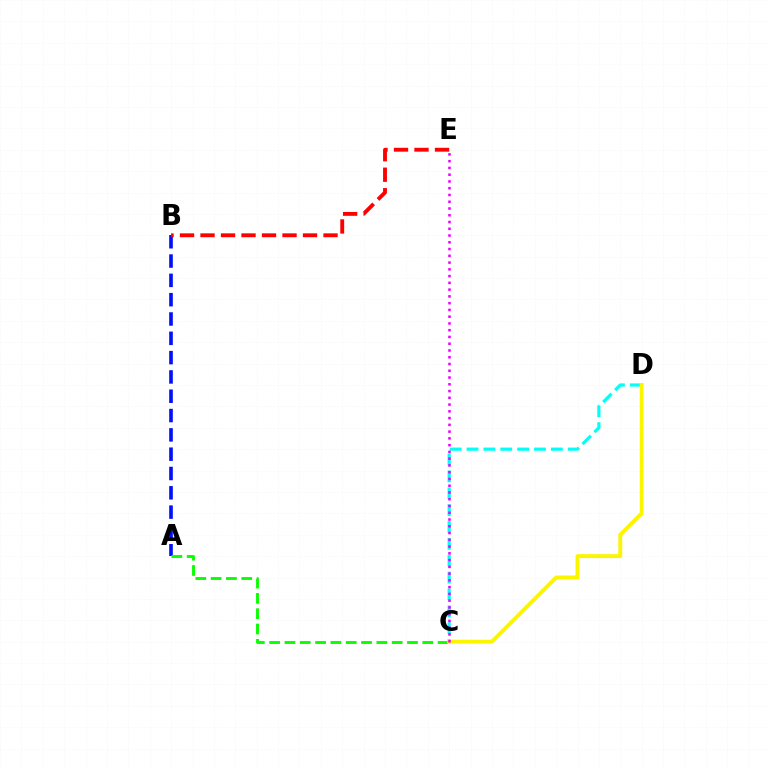{('A', 'B'): [{'color': '#0010ff', 'line_style': 'dashed', 'thickness': 2.62}], ('C', 'D'): [{'color': '#00fff6', 'line_style': 'dashed', 'thickness': 2.29}, {'color': '#fcf500', 'line_style': 'solid', 'thickness': 2.8}], ('A', 'C'): [{'color': '#08ff00', 'line_style': 'dashed', 'thickness': 2.08}], ('B', 'E'): [{'color': '#ff0000', 'line_style': 'dashed', 'thickness': 2.79}], ('C', 'E'): [{'color': '#ee00ff', 'line_style': 'dotted', 'thickness': 1.84}]}